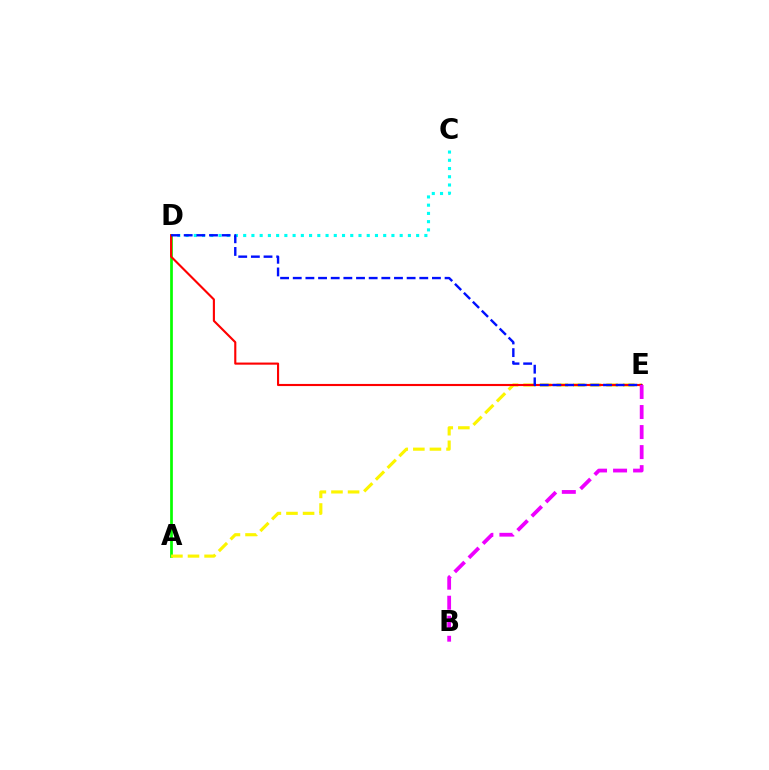{('A', 'D'): [{'color': '#08ff00', 'line_style': 'solid', 'thickness': 1.96}], ('A', 'E'): [{'color': '#fcf500', 'line_style': 'dashed', 'thickness': 2.25}], ('C', 'D'): [{'color': '#00fff6', 'line_style': 'dotted', 'thickness': 2.24}], ('D', 'E'): [{'color': '#ff0000', 'line_style': 'solid', 'thickness': 1.53}, {'color': '#0010ff', 'line_style': 'dashed', 'thickness': 1.72}], ('B', 'E'): [{'color': '#ee00ff', 'line_style': 'dashed', 'thickness': 2.72}]}